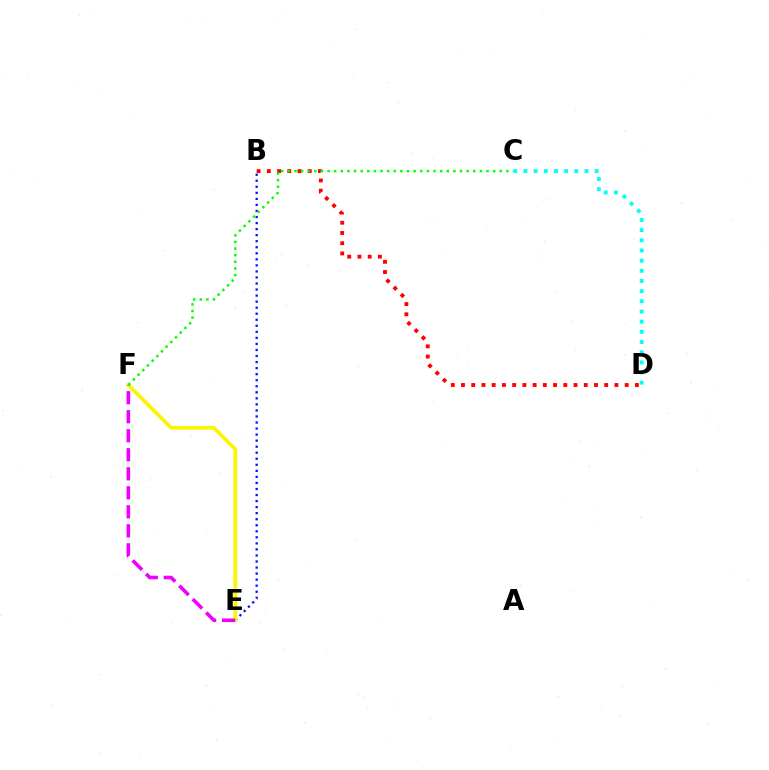{('B', 'D'): [{'color': '#ff0000', 'line_style': 'dotted', 'thickness': 2.78}], ('B', 'E'): [{'color': '#0010ff', 'line_style': 'dotted', 'thickness': 1.64}], ('E', 'F'): [{'color': '#fcf500', 'line_style': 'solid', 'thickness': 2.69}, {'color': '#ee00ff', 'line_style': 'dashed', 'thickness': 2.58}], ('C', 'F'): [{'color': '#08ff00', 'line_style': 'dotted', 'thickness': 1.8}], ('C', 'D'): [{'color': '#00fff6', 'line_style': 'dotted', 'thickness': 2.76}]}